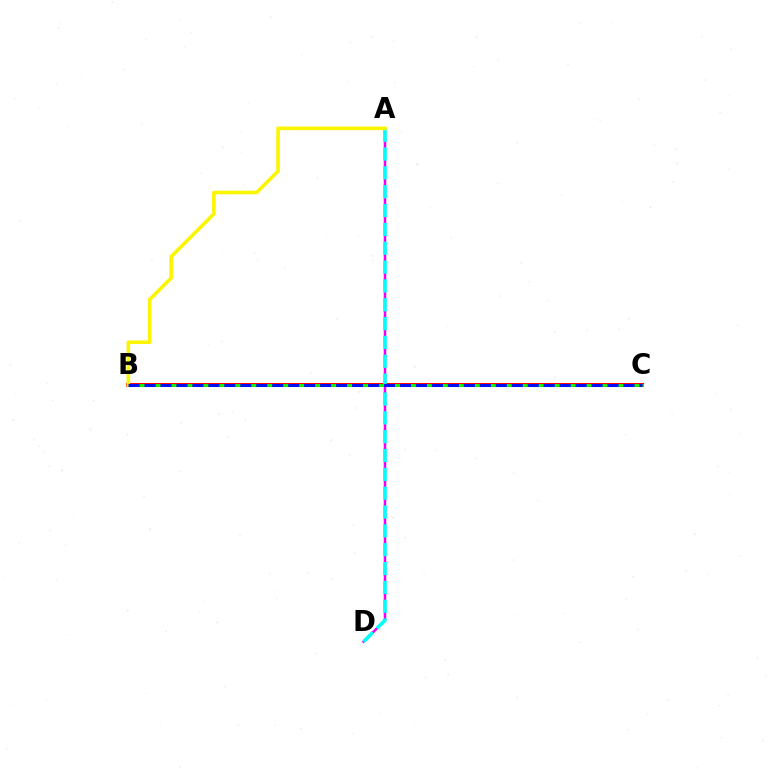{('A', 'D'): [{'color': '#ee00ff', 'line_style': 'solid', 'thickness': 1.81}, {'color': '#00fff6', 'line_style': 'dashed', 'thickness': 2.56}], ('B', 'C'): [{'color': '#ff0000', 'line_style': 'solid', 'thickness': 2.88}, {'color': '#08ff00', 'line_style': 'solid', 'thickness': 2.03}, {'color': '#0010ff', 'line_style': 'dashed', 'thickness': 2.17}], ('A', 'B'): [{'color': '#fcf500', 'line_style': 'solid', 'thickness': 2.59}]}